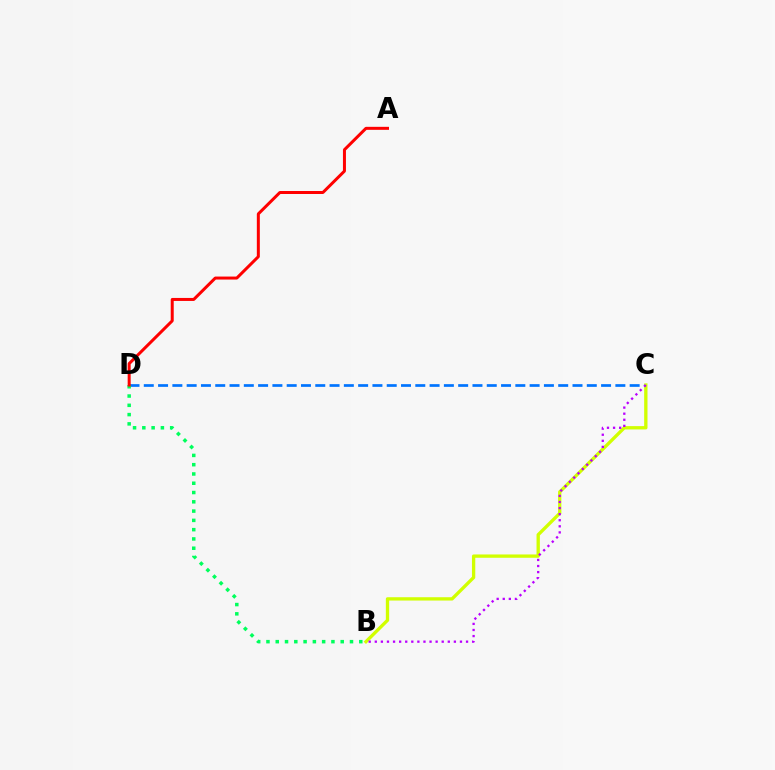{('C', 'D'): [{'color': '#0074ff', 'line_style': 'dashed', 'thickness': 1.94}], ('B', 'C'): [{'color': '#d1ff00', 'line_style': 'solid', 'thickness': 2.39}, {'color': '#b900ff', 'line_style': 'dotted', 'thickness': 1.65}], ('B', 'D'): [{'color': '#00ff5c', 'line_style': 'dotted', 'thickness': 2.52}], ('A', 'D'): [{'color': '#ff0000', 'line_style': 'solid', 'thickness': 2.16}]}